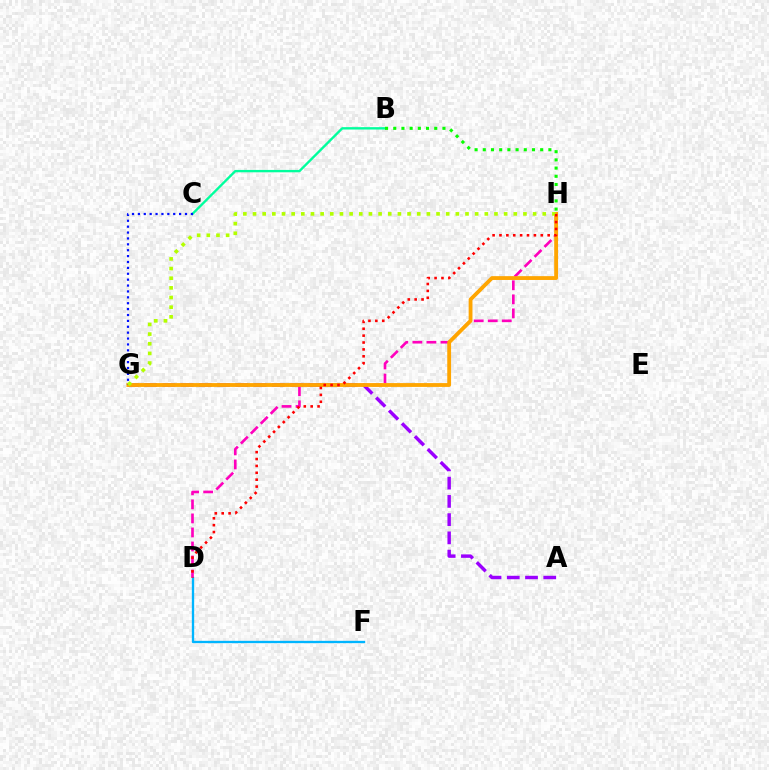{('D', 'F'): [{'color': '#00b5ff', 'line_style': 'solid', 'thickness': 1.68}], ('D', 'H'): [{'color': '#ff00bd', 'line_style': 'dashed', 'thickness': 1.91}, {'color': '#ff0000', 'line_style': 'dotted', 'thickness': 1.87}], ('A', 'G'): [{'color': '#9b00ff', 'line_style': 'dashed', 'thickness': 2.48}], ('B', 'C'): [{'color': '#00ff9d', 'line_style': 'solid', 'thickness': 1.7}], ('B', 'H'): [{'color': '#08ff00', 'line_style': 'dotted', 'thickness': 2.23}], ('G', 'H'): [{'color': '#ffa500', 'line_style': 'solid', 'thickness': 2.75}, {'color': '#b3ff00', 'line_style': 'dotted', 'thickness': 2.62}], ('C', 'G'): [{'color': '#0010ff', 'line_style': 'dotted', 'thickness': 1.6}]}